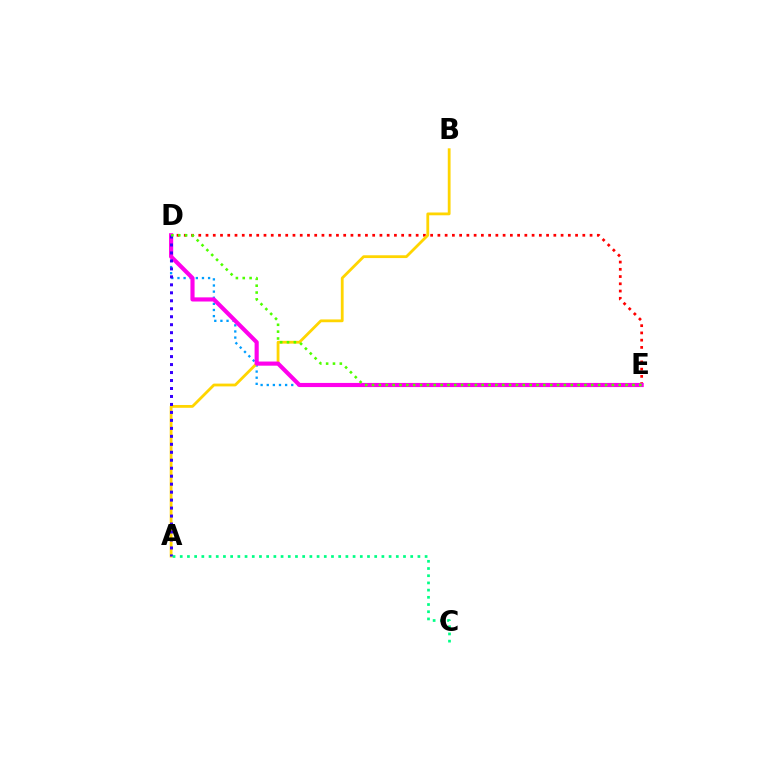{('D', 'E'): [{'color': '#009eff', 'line_style': 'dotted', 'thickness': 1.66}, {'color': '#ff0000', 'line_style': 'dotted', 'thickness': 1.97}, {'color': '#ff00ed', 'line_style': 'solid', 'thickness': 2.98}, {'color': '#4fff00', 'line_style': 'dotted', 'thickness': 1.86}], ('A', 'B'): [{'color': '#ffd500', 'line_style': 'solid', 'thickness': 2.01}], ('A', 'D'): [{'color': '#3700ff', 'line_style': 'dotted', 'thickness': 2.17}], ('A', 'C'): [{'color': '#00ff86', 'line_style': 'dotted', 'thickness': 1.96}]}